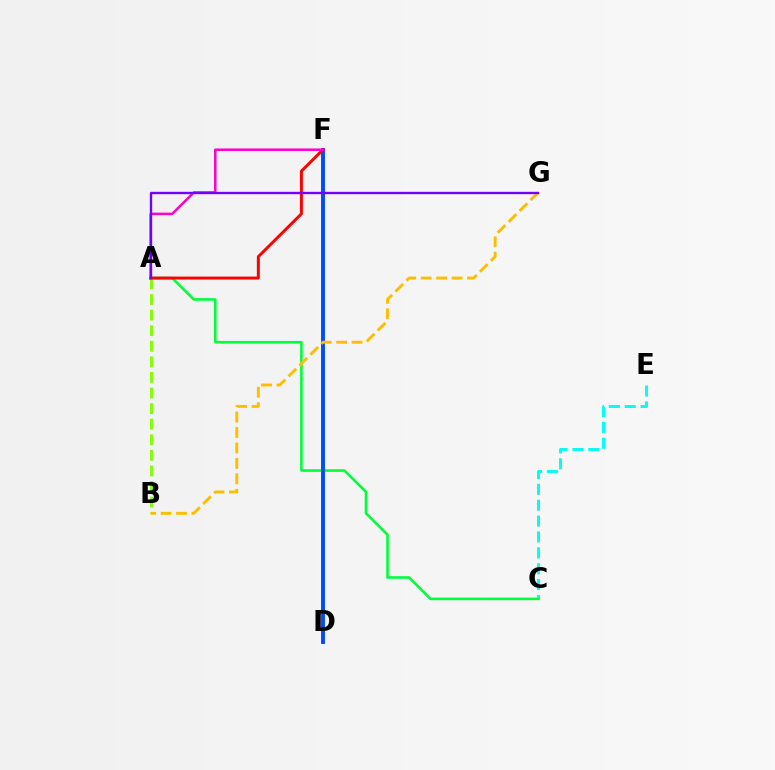{('C', 'E'): [{'color': '#00fff6', 'line_style': 'dashed', 'thickness': 2.16}], ('A', 'C'): [{'color': '#00ff39', 'line_style': 'solid', 'thickness': 1.87}], ('D', 'F'): [{'color': '#004bff', 'line_style': 'solid', 'thickness': 2.81}], ('A', 'B'): [{'color': '#84ff00', 'line_style': 'dashed', 'thickness': 2.12}], ('A', 'F'): [{'color': '#ff0000', 'line_style': 'solid', 'thickness': 2.14}, {'color': '#ff00cf', 'line_style': 'solid', 'thickness': 1.82}], ('B', 'G'): [{'color': '#ffbd00', 'line_style': 'dashed', 'thickness': 2.1}], ('A', 'G'): [{'color': '#7200ff', 'line_style': 'solid', 'thickness': 1.7}]}